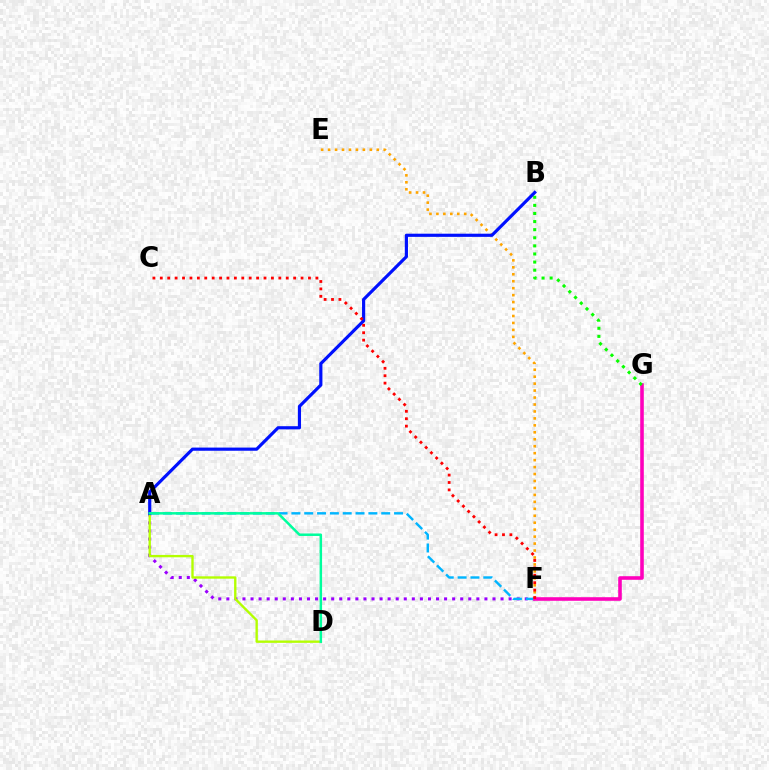{('A', 'F'): [{'color': '#9b00ff', 'line_style': 'dotted', 'thickness': 2.19}, {'color': '#00b5ff', 'line_style': 'dashed', 'thickness': 1.74}], ('E', 'F'): [{'color': '#ffa500', 'line_style': 'dotted', 'thickness': 1.89}], ('F', 'G'): [{'color': '#ff00bd', 'line_style': 'solid', 'thickness': 2.58}], ('A', 'D'): [{'color': '#b3ff00', 'line_style': 'solid', 'thickness': 1.7}, {'color': '#00ff9d', 'line_style': 'solid', 'thickness': 1.79}], ('B', 'G'): [{'color': '#08ff00', 'line_style': 'dotted', 'thickness': 2.2}], ('A', 'B'): [{'color': '#0010ff', 'line_style': 'solid', 'thickness': 2.28}], ('C', 'F'): [{'color': '#ff0000', 'line_style': 'dotted', 'thickness': 2.01}]}